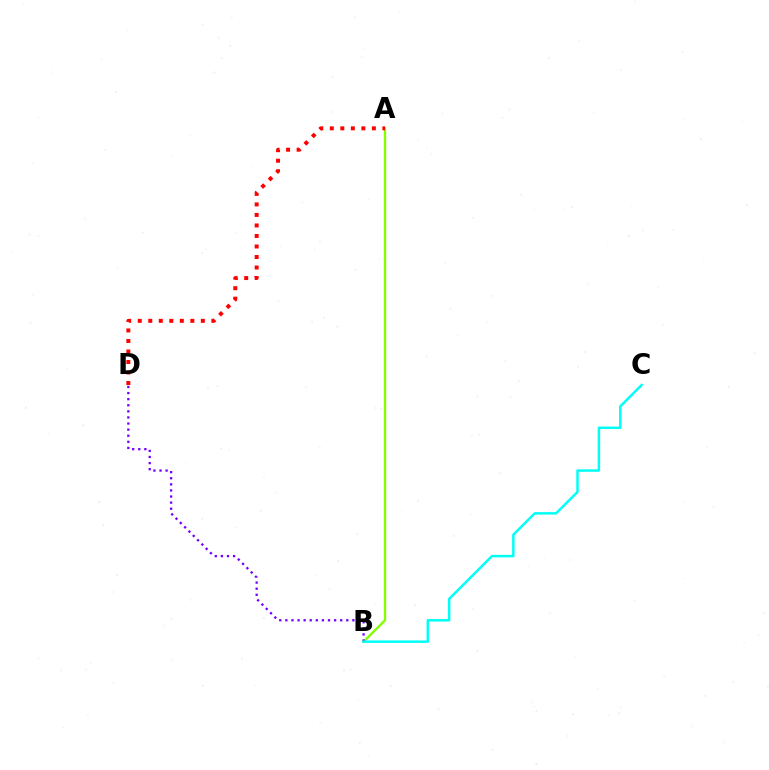{('A', 'B'): [{'color': '#84ff00', 'line_style': 'solid', 'thickness': 1.7}], ('A', 'D'): [{'color': '#ff0000', 'line_style': 'dotted', 'thickness': 2.86}], ('B', 'D'): [{'color': '#7200ff', 'line_style': 'dotted', 'thickness': 1.66}], ('B', 'C'): [{'color': '#00fff6', 'line_style': 'solid', 'thickness': 1.79}]}